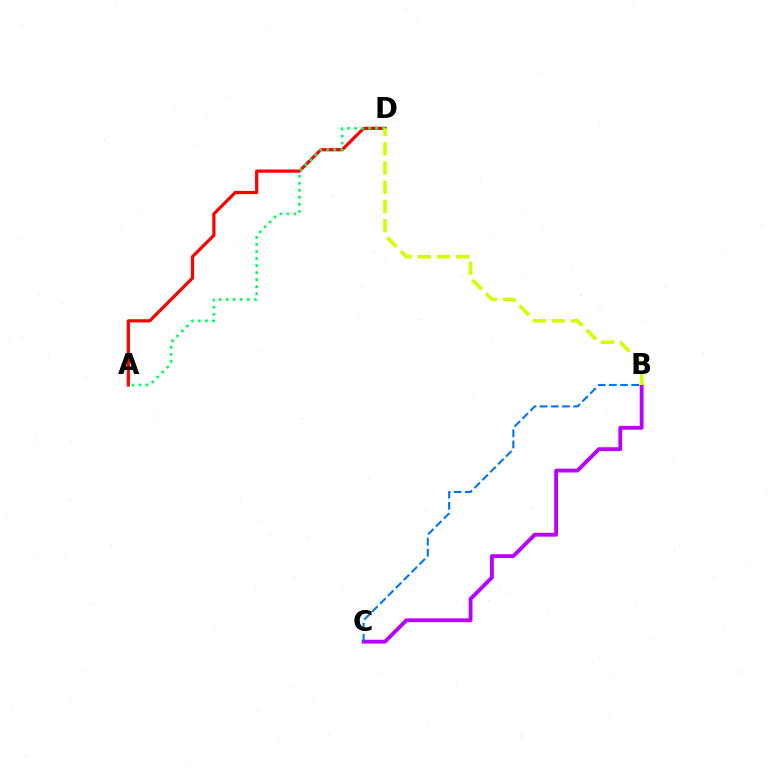{('B', 'C'): [{'color': '#b900ff', 'line_style': 'solid', 'thickness': 2.76}, {'color': '#0074ff', 'line_style': 'dashed', 'thickness': 1.52}], ('A', 'D'): [{'color': '#ff0000', 'line_style': 'solid', 'thickness': 2.32}, {'color': '#00ff5c', 'line_style': 'dotted', 'thickness': 1.91}], ('B', 'D'): [{'color': '#d1ff00', 'line_style': 'dashed', 'thickness': 2.62}]}